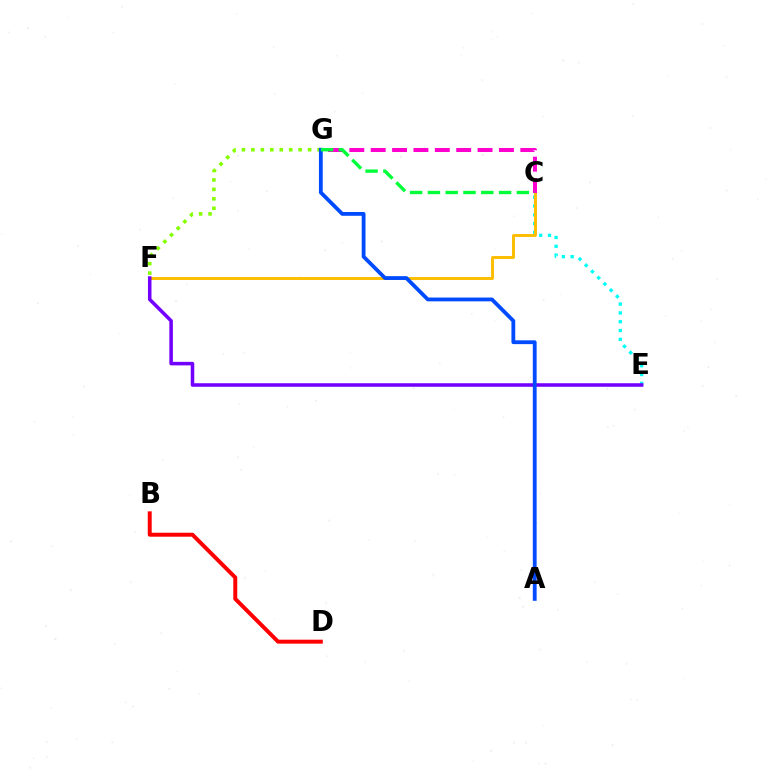{('C', 'E'): [{'color': '#00fff6', 'line_style': 'dotted', 'thickness': 2.39}], ('C', 'F'): [{'color': '#ffbd00', 'line_style': 'solid', 'thickness': 2.1}], ('F', 'G'): [{'color': '#84ff00', 'line_style': 'dotted', 'thickness': 2.57}], ('C', 'G'): [{'color': '#ff00cf', 'line_style': 'dashed', 'thickness': 2.9}, {'color': '#00ff39', 'line_style': 'dashed', 'thickness': 2.42}], ('E', 'F'): [{'color': '#7200ff', 'line_style': 'solid', 'thickness': 2.55}], ('A', 'G'): [{'color': '#004bff', 'line_style': 'solid', 'thickness': 2.74}], ('B', 'D'): [{'color': '#ff0000', 'line_style': 'solid', 'thickness': 2.85}]}